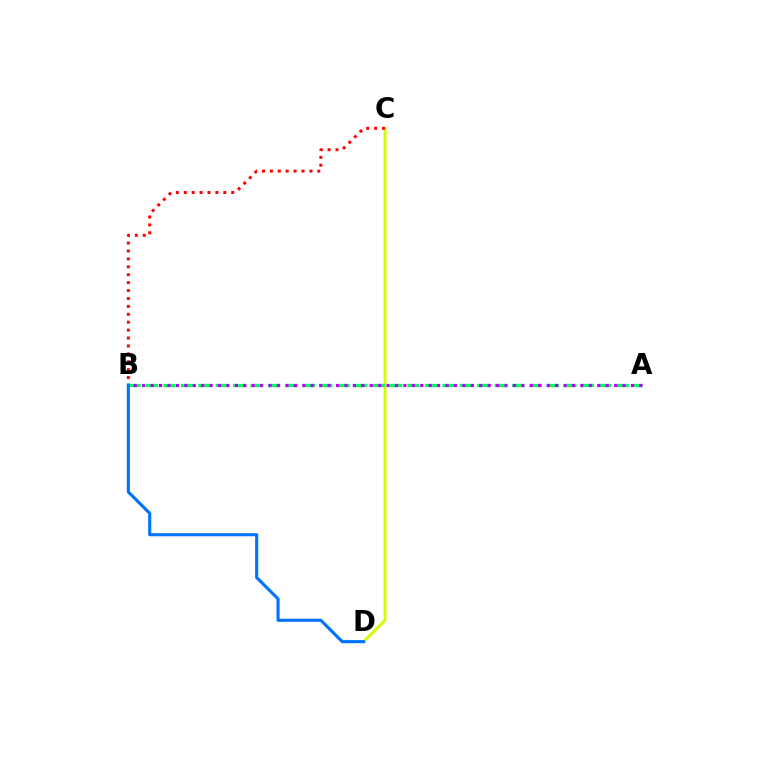{('C', 'D'): [{'color': '#d1ff00', 'line_style': 'solid', 'thickness': 2.14}], ('B', 'C'): [{'color': '#ff0000', 'line_style': 'dotted', 'thickness': 2.15}], ('A', 'B'): [{'color': '#00ff5c', 'line_style': 'dashed', 'thickness': 2.37}, {'color': '#b900ff', 'line_style': 'dotted', 'thickness': 2.29}], ('B', 'D'): [{'color': '#0074ff', 'line_style': 'solid', 'thickness': 2.24}]}